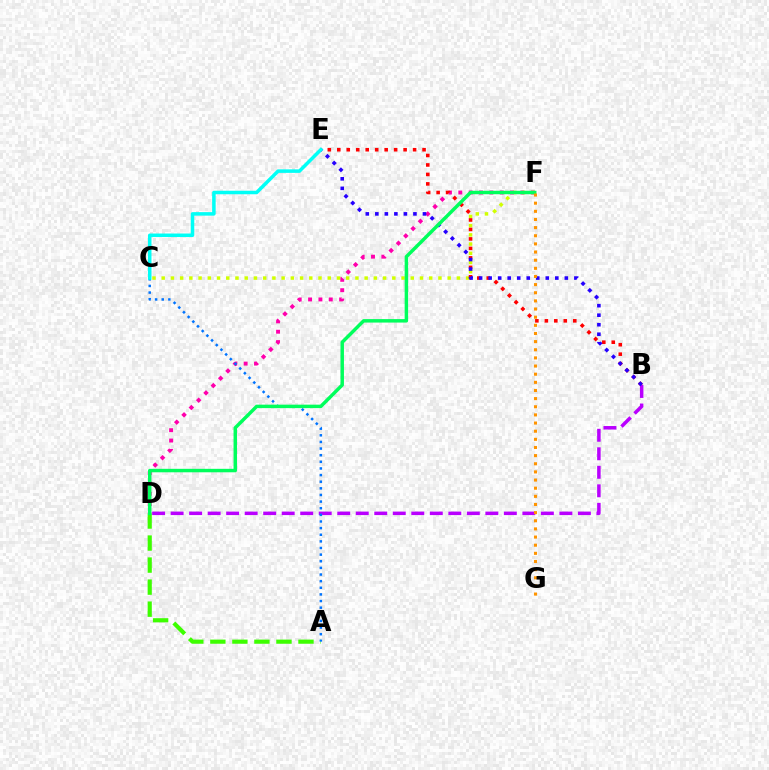{('A', 'D'): [{'color': '#3dff00', 'line_style': 'dashed', 'thickness': 2.99}], ('D', 'F'): [{'color': '#ff00ac', 'line_style': 'dotted', 'thickness': 2.81}, {'color': '#00ff5c', 'line_style': 'solid', 'thickness': 2.49}], ('C', 'F'): [{'color': '#d1ff00', 'line_style': 'dotted', 'thickness': 2.51}], ('B', 'E'): [{'color': '#ff0000', 'line_style': 'dotted', 'thickness': 2.57}, {'color': '#2500ff', 'line_style': 'dotted', 'thickness': 2.59}], ('B', 'D'): [{'color': '#b900ff', 'line_style': 'dashed', 'thickness': 2.51}], ('A', 'C'): [{'color': '#0074ff', 'line_style': 'dotted', 'thickness': 1.8}], ('C', 'E'): [{'color': '#00fff6', 'line_style': 'solid', 'thickness': 2.53}], ('F', 'G'): [{'color': '#ff9400', 'line_style': 'dotted', 'thickness': 2.21}]}